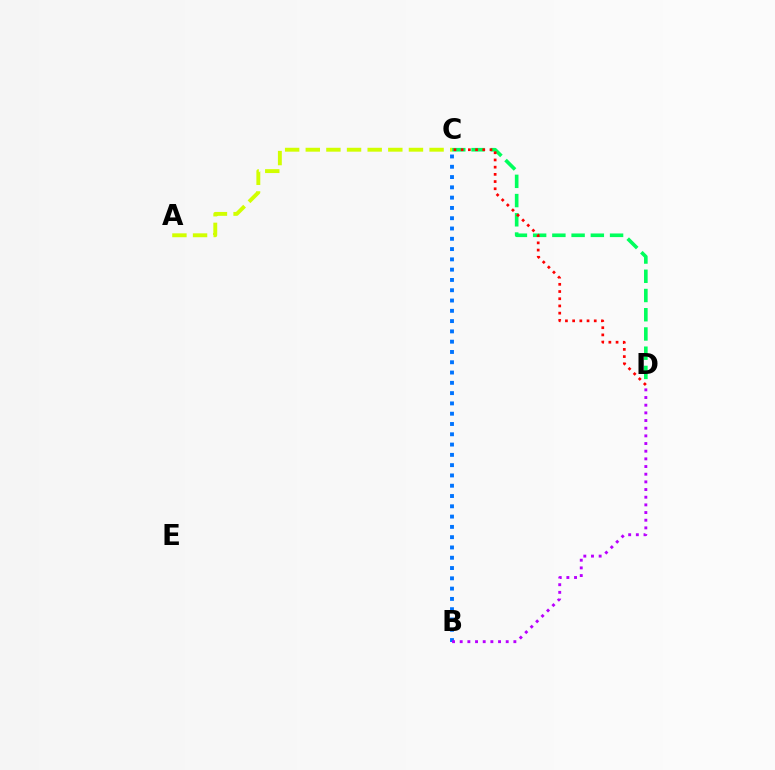{('C', 'D'): [{'color': '#00ff5c', 'line_style': 'dashed', 'thickness': 2.61}, {'color': '#ff0000', 'line_style': 'dotted', 'thickness': 1.96}], ('B', 'C'): [{'color': '#0074ff', 'line_style': 'dotted', 'thickness': 2.8}], ('A', 'C'): [{'color': '#d1ff00', 'line_style': 'dashed', 'thickness': 2.8}], ('B', 'D'): [{'color': '#b900ff', 'line_style': 'dotted', 'thickness': 2.08}]}